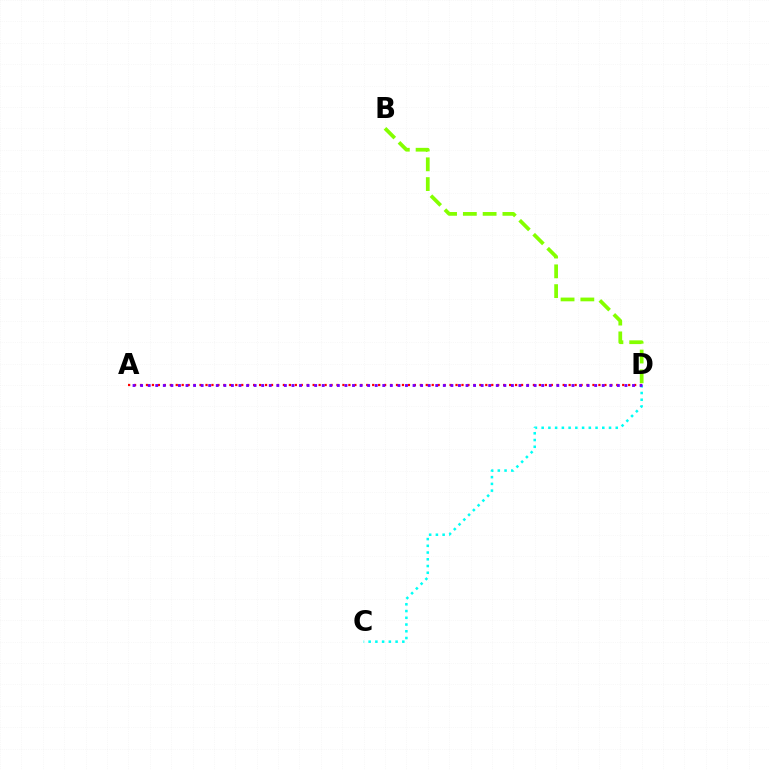{('A', 'D'): [{'color': '#ff0000', 'line_style': 'dotted', 'thickness': 1.62}, {'color': '#7200ff', 'line_style': 'dotted', 'thickness': 2.06}], ('C', 'D'): [{'color': '#00fff6', 'line_style': 'dotted', 'thickness': 1.83}], ('B', 'D'): [{'color': '#84ff00', 'line_style': 'dashed', 'thickness': 2.69}]}